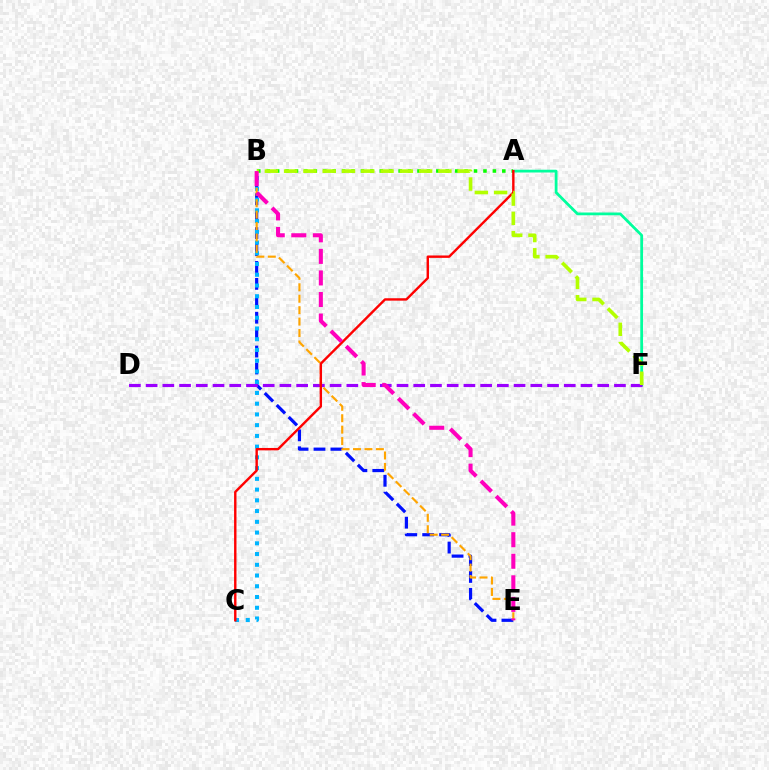{('A', 'F'): [{'color': '#00ff9d', 'line_style': 'solid', 'thickness': 1.99}], ('B', 'E'): [{'color': '#0010ff', 'line_style': 'dashed', 'thickness': 2.3}, {'color': '#ffa500', 'line_style': 'dashed', 'thickness': 1.55}, {'color': '#ff00bd', 'line_style': 'dashed', 'thickness': 2.93}], ('A', 'B'): [{'color': '#08ff00', 'line_style': 'dotted', 'thickness': 2.56}], ('B', 'C'): [{'color': '#00b5ff', 'line_style': 'dotted', 'thickness': 2.92}], ('D', 'F'): [{'color': '#9b00ff', 'line_style': 'dashed', 'thickness': 2.27}], ('A', 'C'): [{'color': '#ff0000', 'line_style': 'solid', 'thickness': 1.73}], ('B', 'F'): [{'color': '#b3ff00', 'line_style': 'dashed', 'thickness': 2.62}]}